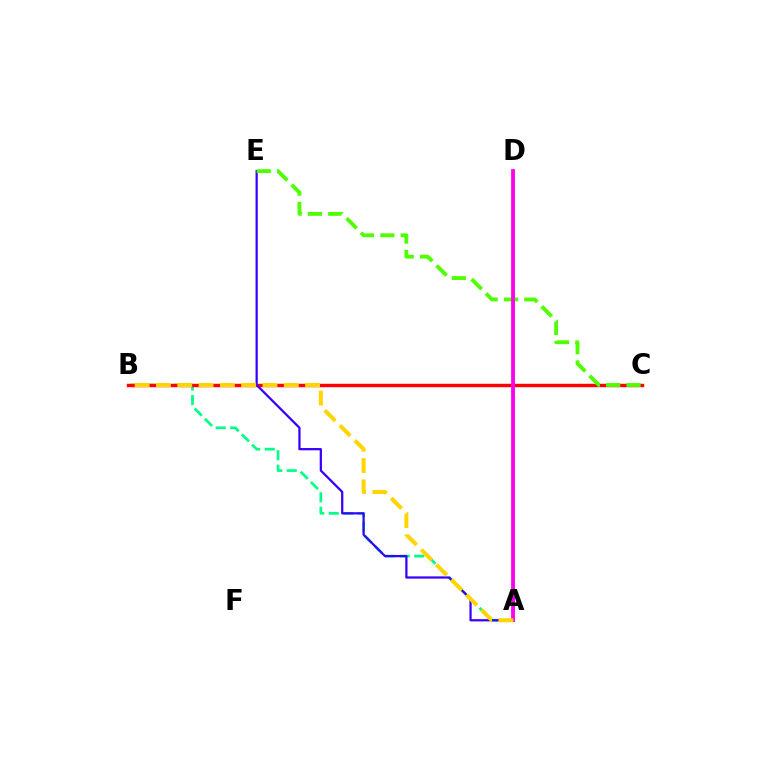{('A', 'B'): [{'color': '#00ff86', 'line_style': 'dashed', 'thickness': 1.96}, {'color': '#ffd500', 'line_style': 'dashed', 'thickness': 2.89}], ('B', 'C'): [{'color': '#ff0000', 'line_style': 'solid', 'thickness': 2.46}], ('A', 'D'): [{'color': '#009eff', 'line_style': 'solid', 'thickness': 1.92}, {'color': '#ff00ed', 'line_style': 'solid', 'thickness': 2.71}], ('A', 'E'): [{'color': '#3700ff', 'line_style': 'solid', 'thickness': 1.62}], ('C', 'E'): [{'color': '#4fff00', 'line_style': 'dashed', 'thickness': 2.76}]}